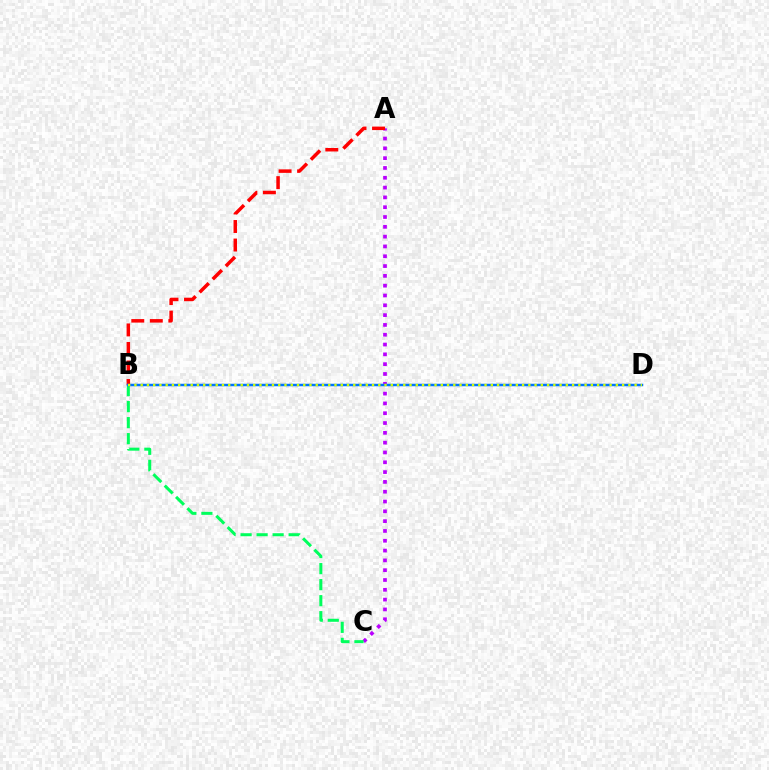{('A', 'C'): [{'color': '#b900ff', 'line_style': 'dotted', 'thickness': 2.67}], ('A', 'B'): [{'color': '#ff0000', 'line_style': 'dashed', 'thickness': 2.52}], ('B', 'C'): [{'color': '#00ff5c', 'line_style': 'dashed', 'thickness': 2.18}], ('B', 'D'): [{'color': '#0074ff', 'line_style': 'solid', 'thickness': 1.79}, {'color': '#d1ff00', 'line_style': 'dotted', 'thickness': 1.7}]}